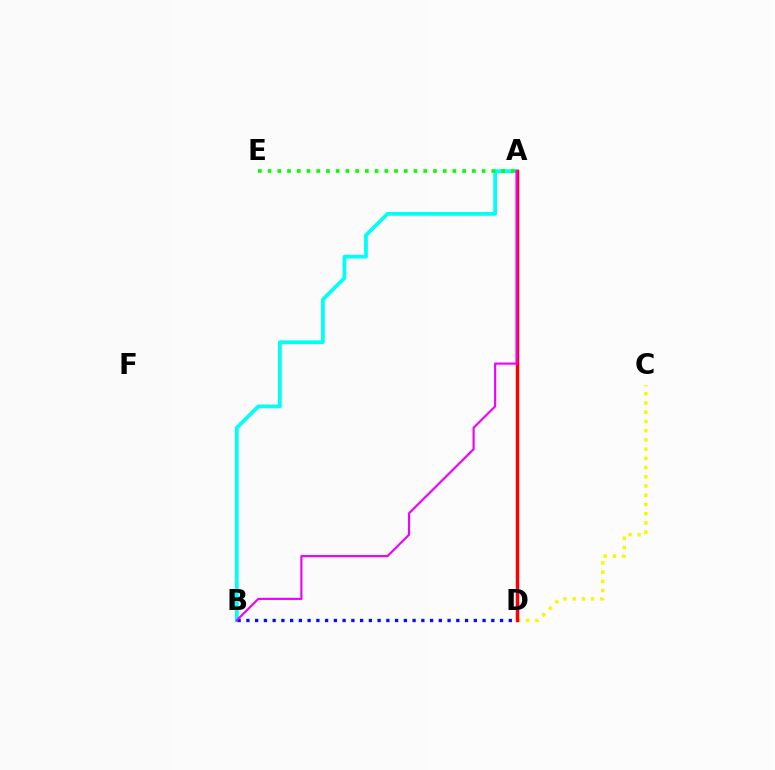{('C', 'D'): [{'color': '#fcf500', 'line_style': 'dotted', 'thickness': 2.51}], ('A', 'B'): [{'color': '#00fff6', 'line_style': 'solid', 'thickness': 2.69}, {'color': '#ee00ff', 'line_style': 'solid', 'thickness': 1.54}], ('A', 'D'): [{'color': '#ff0000', 'line_style': 'solid', 'thickness': 2.48}], ('B', 'D'): [{'color': '#0010ff', 'line_style': 'dotted', 'thickness': 2.38}], ('A', 'E'): [{'color': '#08ff00', 'line_style': 'dotted', 'thickness': 2.64}]}